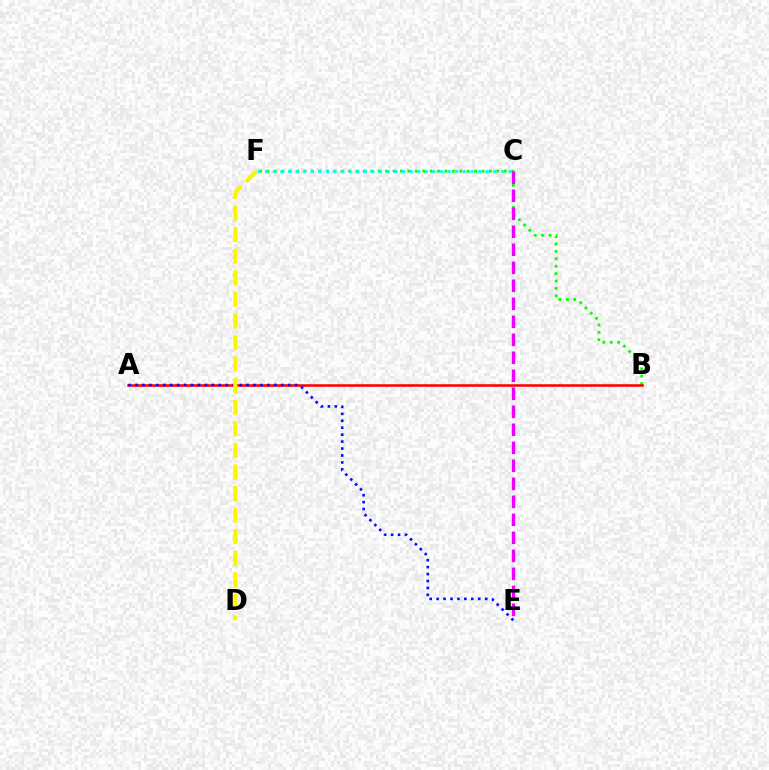{('B', 'F'): [{'color': '#08ff00', 'line_style': 'dotted', 'thickness': 2.01}], ('C', 'E'): [{'color': '#ee00ff', 'line_style': 'dashed', 'thickness': 2.45}], ('A', 'B'): [{'color': '#ff0000', 'line_style': 'solid', 'thickness': 1.83}], ('C', 'F'): [{'color': '#00fff6', 'line_style': 'dotted', 'thickness': 2.07}], ('A', 'E'): [{'color': '#0010ff', 'line_style': 'dotted', 'thickness': 1.89}], ('D', 'F'): [{'color': '#fcf500', 'line_style': 'dashed', 'thickness': 2.93}]}